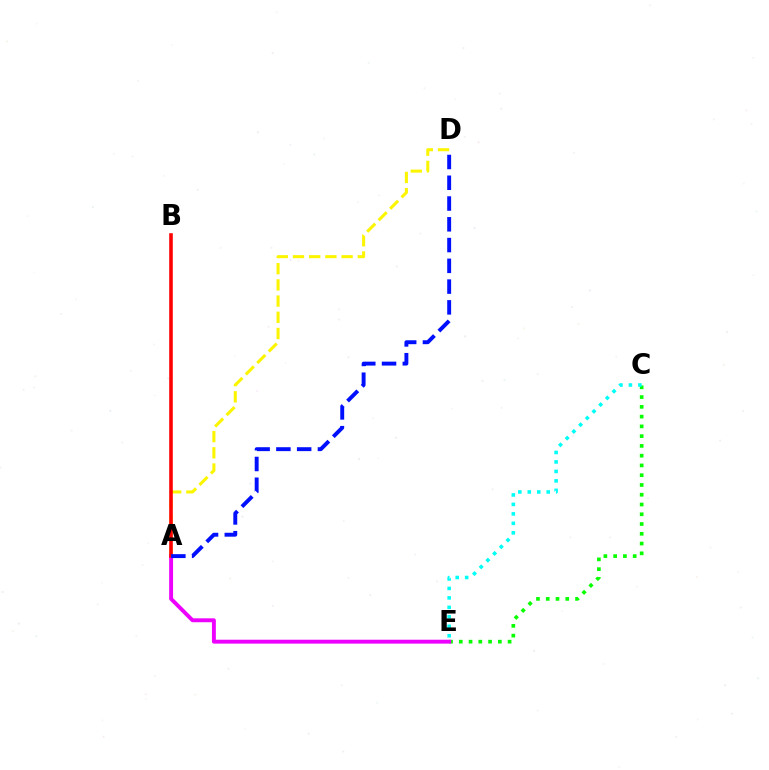{('A', 'D'): [{'color': '#fcf500', 'line_style': 'dashed', 'thickness': 2.2}, {'color': '#0010ff', 'line_style': 'dashed', 'thickness': 2.82}], ('C', 'E'): [{'color': '#08ff00', 'line_style': 'dotted', 'thickness': 2.65}, {'color': '#00fff6', 'line_style': 'dotted', 'thickness': 2.57}], ('A', 'E'): [{'color': '#ee00ff', 'line_style': 'solid', 'thickness': 2.81}], ('A', 'B'): [{'color': '#ff0000', 'line_style': 'solid', 'thickness': 2.58}]}